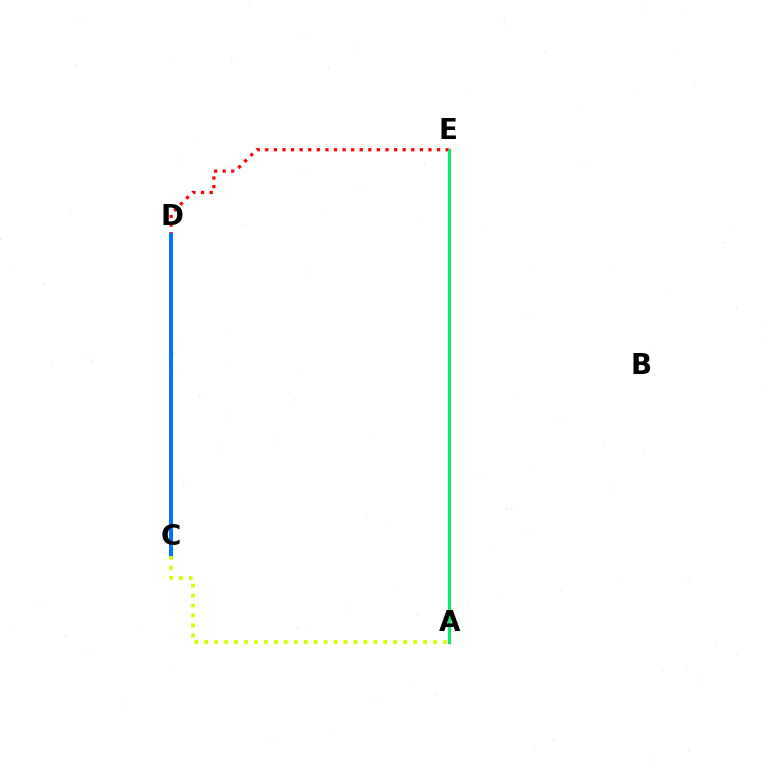{('D', 'E'): [{'color': '#ff0000', 'line_style': 'dotted', 'thickness': 2.33}], ('A', 'E'): [{'color': '#b900ff', 'line_style': 'solid', 'thickness': 2.31}, {'color': '#00ff5c', 'line_style': 'solid', 'thickness': 1.97}], ('C', 'D'): [{'color': '#0074ff', 'line_style': 'solid', 'thickness': 2.85}], ('A', 'C'): [{'color': '#d1ff00', 'line_style': 'dotted', 'thickness': 2.7}]}